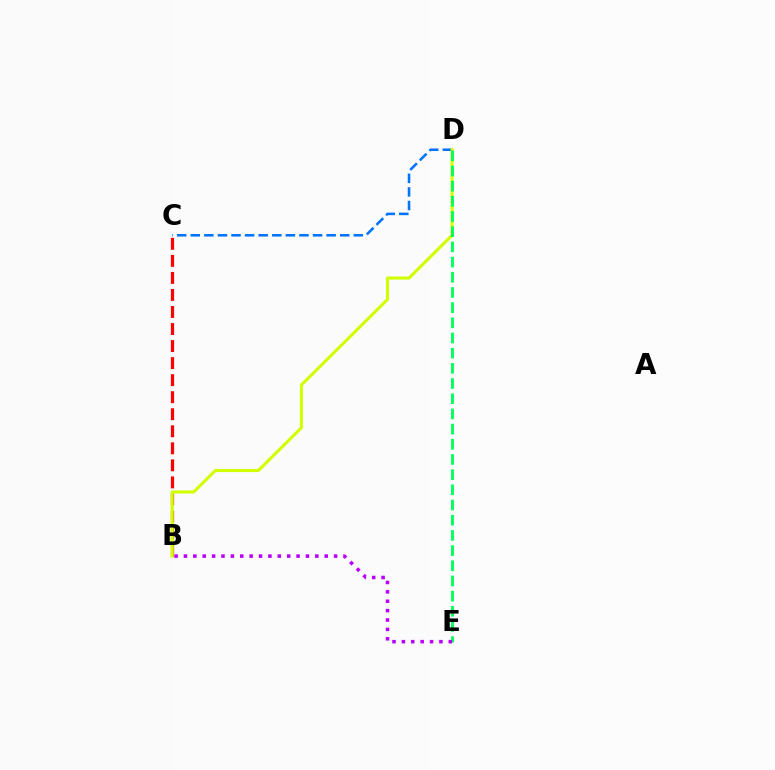{('B', 'C'): [{'color': '#ff0000', 'line_style': 'dashed', 'thickness': 2.31}], ('C', 'D'): [{'color': '#0074ff', 'line_style': 'dashed', 'thickness': 1.85}], ('B', 'D'): [{'color': '#d1ff00', 'line_style': 'solid', 'thickness': 2.22}], ('D', 'E'): [{'color': '#00ff5c', 'line_style': 'dashed', 'thickness': 2.06}], ('B', 'E'): [{'color': '#b900ff', 'line_style': 'dotted', 'thickness': 2.55}]}